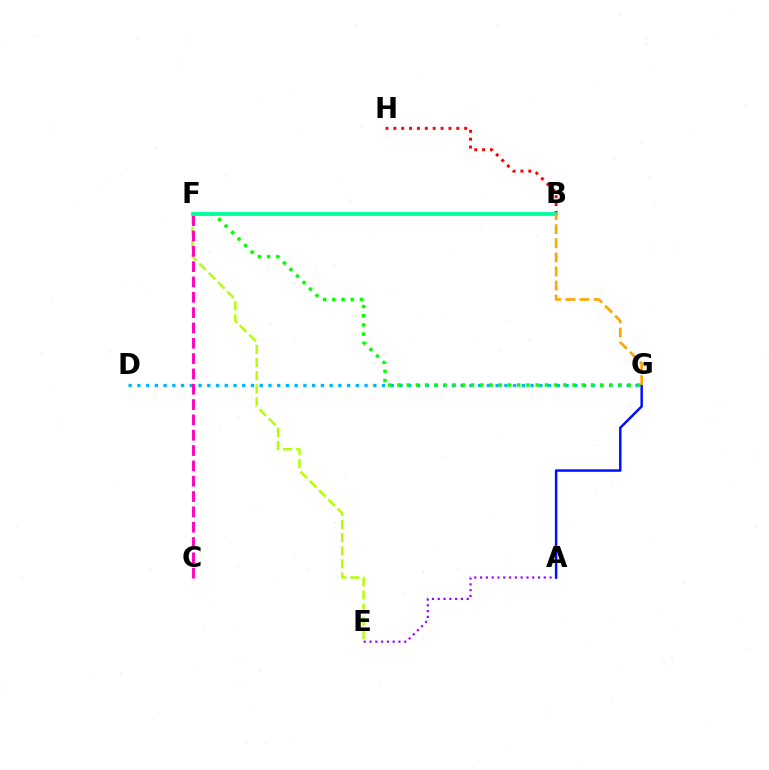{('A', 'E'): [{'color': '#9b00ff', 'line_style': 'dotted', 'thickness': 1.57}], ('D', 'G'): [{'color': '#00b5ff', 'line_style': 'dotted', 'thickness': 2.37}], ('E', 'F'): [{'color': '#b3ff00', 'line_style': 'dashed', 'thickness': 1.78}], ('F', 'G'): [{'color': '#08ff00', 'line_style': 'dotted', 'thickness': 2.5}], ('A', 'G'): [{'color': '#0010ff', 'line_style': 'solid', 'thickness': 1.79}], ('B', 'H'): [{'color': '#ff0000', 'line_style': 'dotted', 'thickness': 2.14}], ('C', 'F'): [{'color': '#ff00bd', 'line_style': 'dashed', 'thickness': 2.08}], ('B', 'F'): [{'color': '#00ff9d', 'line_style': 'solid', 'thickness': 2.73}], ('B', 'G'): [{'color': '#ffa500', 'line_style': 'dashed', 'thickness': 1.91}]}